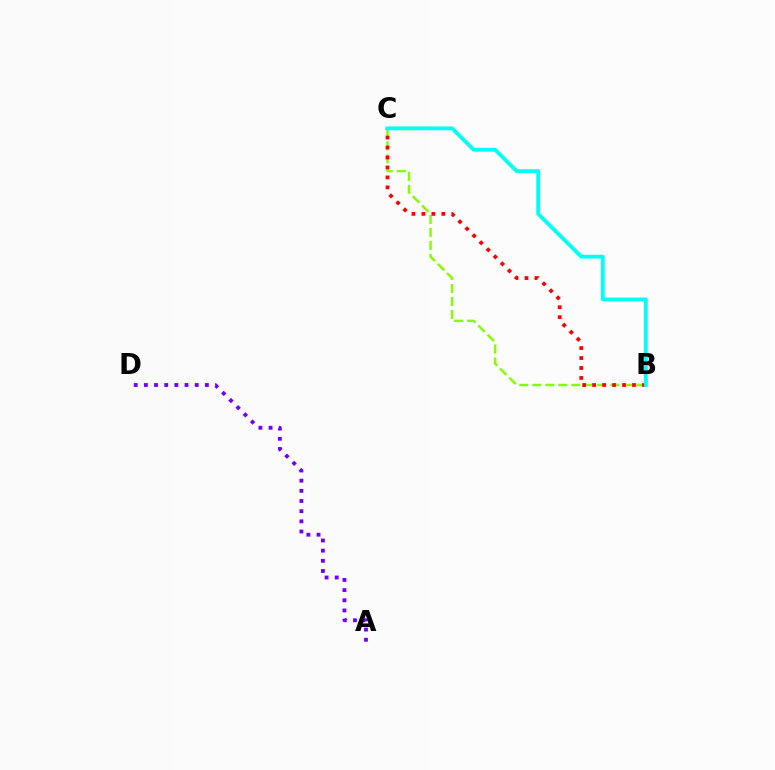{('B', 'C'): [{'color': '#84ff00', 'line_style': 'dashed', 'thickness': 1.77}, {'color': '#ff0000', 'line_style': 'dotted', 'thickness': 2.71}, {'color': '#00fff6', 'line_style': 'solid', 'thickness': 2.75}], ('A', 'D'): [{'color': '#7200ff', 'line_style': 'dotted', 'thickness': 2.76}]}